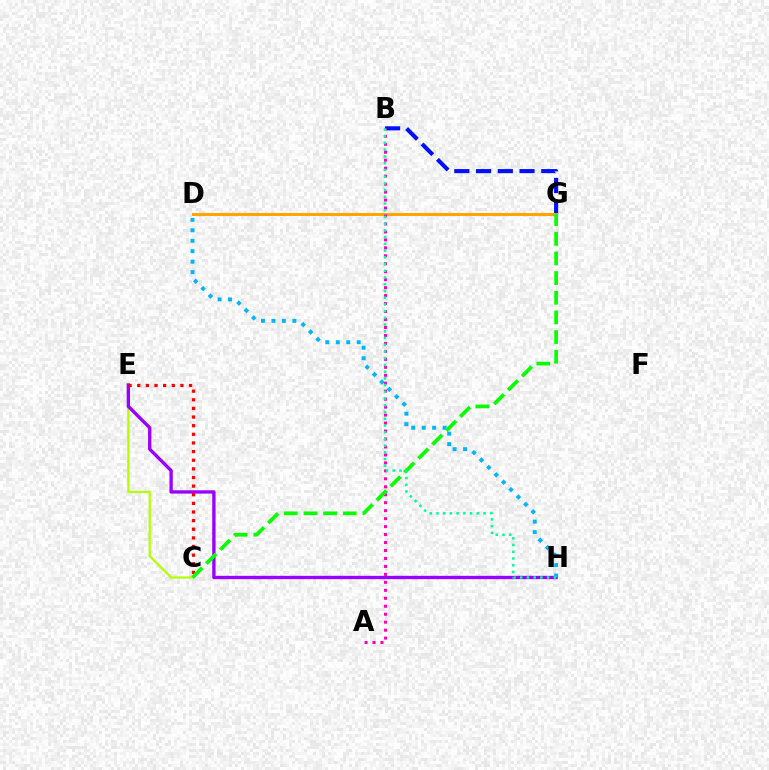{('C', 'E'): [{'color': '#b3ff00', 'line_style': 'solid', 'thickness': 1.61}, {'color': '#ff0000', 'line_style': 'dotted', 'thickness': 2.34}], ('B', 'G'): [{'color': '#0010ff', 'line_style': 'dashed', 'thickness': 2.95}], ('E', 'H'): [{'color': '#9b00ff', 'line_style': 'solid', 'thickness': 2.4}], ('D', 'G'): [{'color': '#ffa500', 'line_style': 'solid', 'thickness': 2.16}], ('A', 'B'): [{'color': '#ff00bd', 'line_style': 'dotted', 'thickness': 2.16}], ('D', 'H'): [{'color': '#00b5ff', 'line_style': 'dotted', 'thickness': 2.84}], ('C', 'G'): [{'color': '#08ff00', 'line_style': 'dashed', 'thickness': 2.67}], ('B', 'H'): [{'color': '#00ff9d', 'line_style': 'dotted', 'thickness': 1.83}]}